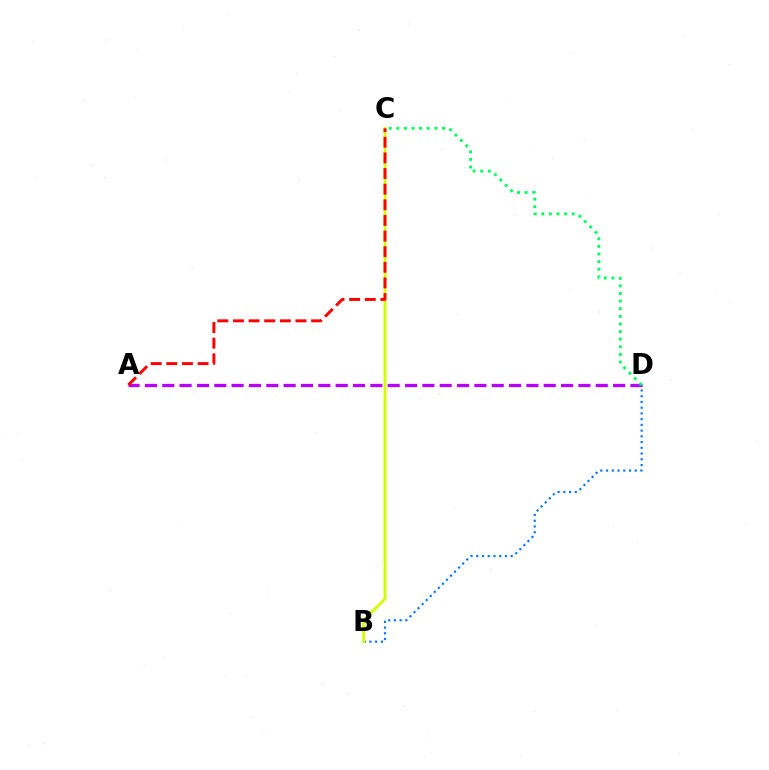{('A', 'D'): [{'color': '#b900ff', 'line_style': 'dashed', 'thickness': 2.36}], ('B', 'D'): [{'color': '#0074ff', 'line_style': 'dotted', 'thickness': 1.56}], ('B', 'C'): [{'color': '#d1ff00', 'line_style': 'solid', 'thickness': 2.07}], ('A', 'C'): [{'color': '#ff0000', 'line_style': 'dashed', 'thickness': 2.12}], ('C', 'D'): [{'color': '#00ff5c', 'line_style': 'dotted', 'thickness': 2.07}]}